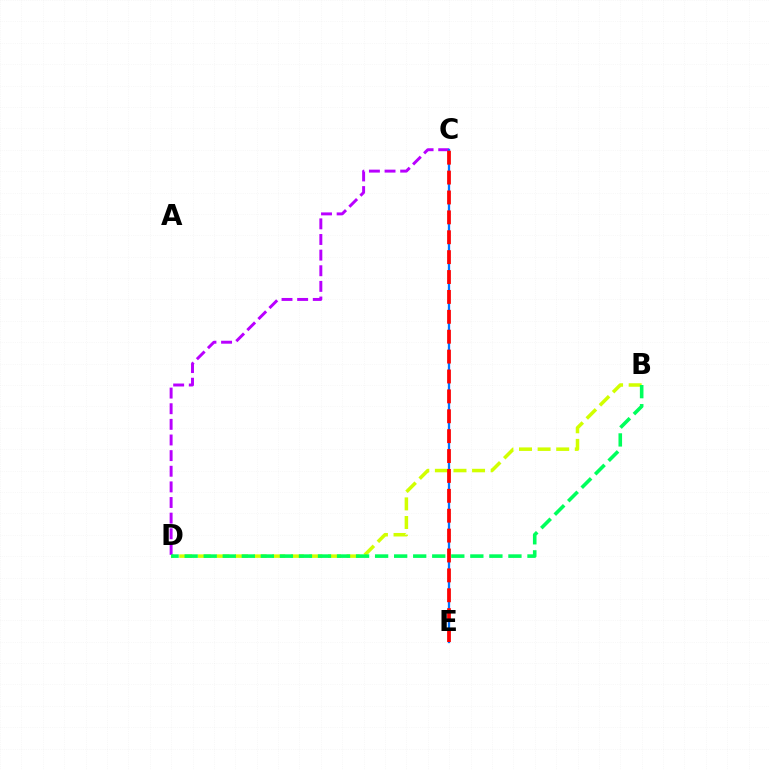{('B', 'D'): [{'color': '#d1ff00', 'line_style': 'dashed', 'thickness': 2.53}, {'color': '#00ff5c', 'line_style': 'dashed', 'thickness': 2.59}], ('C', 'D'): [{'color': '#b900ff', 'line_style': 'dashed', 'thickness': 2.12}], ('C', 'E'): [{'color': '#0074ff', 'line_style': 'solid', 'thickness': 1.64}, {'color': '#ff0000', 'line_style': 'dashed', 'thickness': 2.7}]}